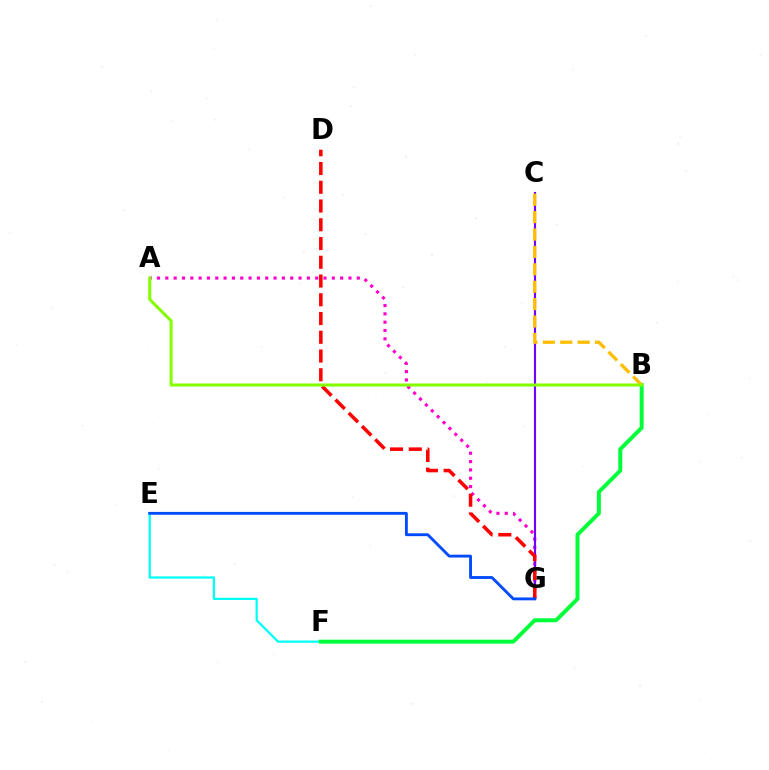{('A', 'G'): [{'color': '#ff00cf', 'line_style': 'dotted', 'thickness': 2.26}], ('E', 'F'): [{'color': '#00fff6', 'line_style': 'solid', 'thickness': 1.61}], ('C', 'G'): [{'color': '#7200ff', 'line_style': 'solid', 'thickness': 1.54}], ('B', 'F'): [{'color': '#00ff39', 'line_style': 'solid', 'thickness': 2.84}], ('D', 'G'): [{'color': '#ff0000', 'line_style': 'dashed', 'thickness': 2.55}], ('E', 'G'): [{'color': '#004bff', 'line_style': 'solid', 'thickness': 2.05}], ('B', 'C'): [{'color': '#ffbd00', 'line_style': 'dashed', 'thickness': 2.36}], ('A', 'B'): [{'color': '#84ff00', 'line_style': 'solid', 'thickness': 2.19}]}